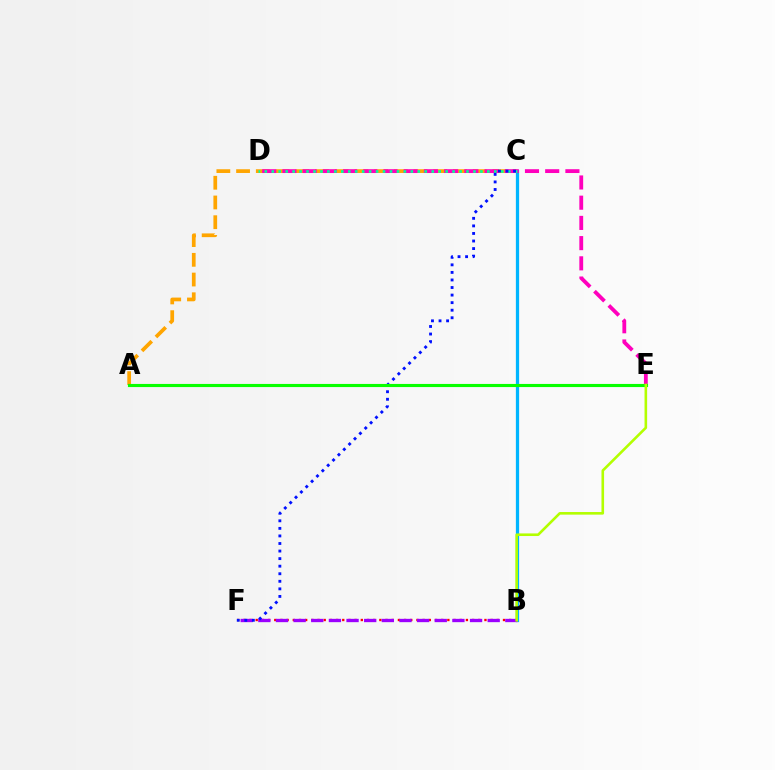{('B', 'C'): [{'color': '#00b5ff', 'line_style': 'solid', 'thickness': 2.34}], ('B', 'F'): [{'color': '#ff0000', 'line_style': 'dotted', 'thickness': 1.68}, {'color': '#9b00ff', 'line_style': 'dashed', 'thickness': 2.4}], ('A', 'C'): [{'color': '#ffa500', 'line_style': 'dashed', 'thickness': 2.68}], ('D', 'E'): [{'color': '#ff00bd', 'line_style': 'dashed', 'thickness': 2.75}], ('C', 'D'): [{'color': '#00ff9d', 'line_style': 'dotted', 'thickness': 1.89}], ('C', 'F'): [{'color': '#0010ff', 'line_style': 'dotted', 'thickness': 2.05}], ('A', 'E'): [{'color': '#08ff00', 'line_style': 'solid', 'thickness': 2.25}], ('B', 'E'): [{'color': '#b3ff00', 'line_style': 'solid', 'thickness': 1.88}]}